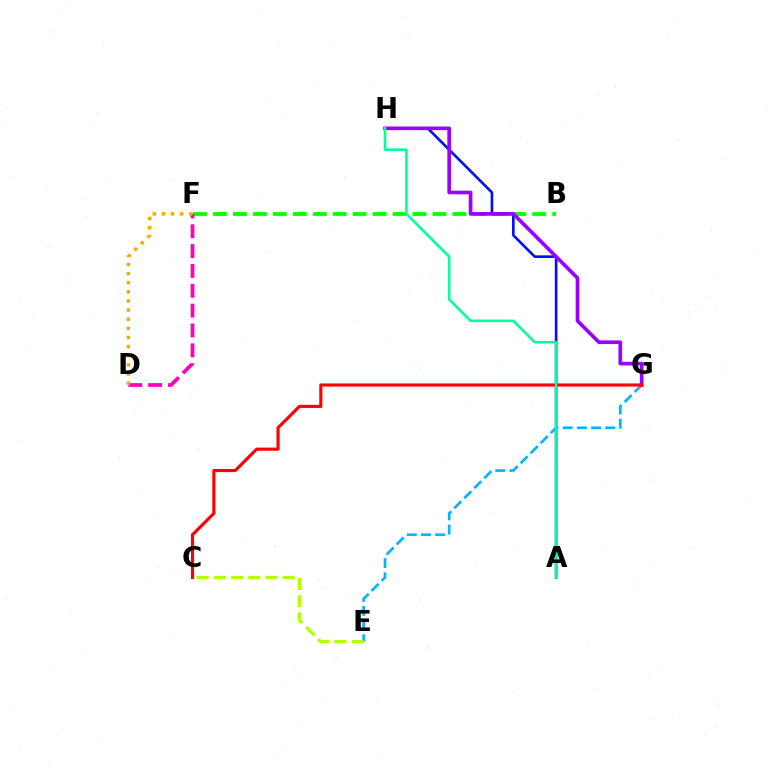{('B', 'F'): [{'color': '#08ff00', 'line_style': 'dashed', 'thickness': 2.71}], ('D', 'F'): [{'color': '#ff00bd', 'line_style': 'dashed', 'thickness': 2.7}, {'color': '#ffa500', 'line_style': 'dotted', 'thickness': 2.48}], ('A', 'H'): [{'color': '#0010ff', 'line_style': 'solid', 'thickness': 1.9}, {'color': '#00ff9d', 'line_style': 'solid', 'thickness': 1.86}], ('E', 'G'): [{'color': '#00b5ff', 'line_style': 'dashed', 'thickness': 1.93}], ('G', 'H'): [{'color': '#9b00ff', 'line_style': 'solid', 'thickness': 2.64}], ('C', 'G'): [{'color': '#ff0000', 'line_style': 'solid', 'thickness': 2.26}], ('C', 'E'): [{'color': '#b3ff00', 'line_style': 'dashed', 'thickness': 2.34}]}